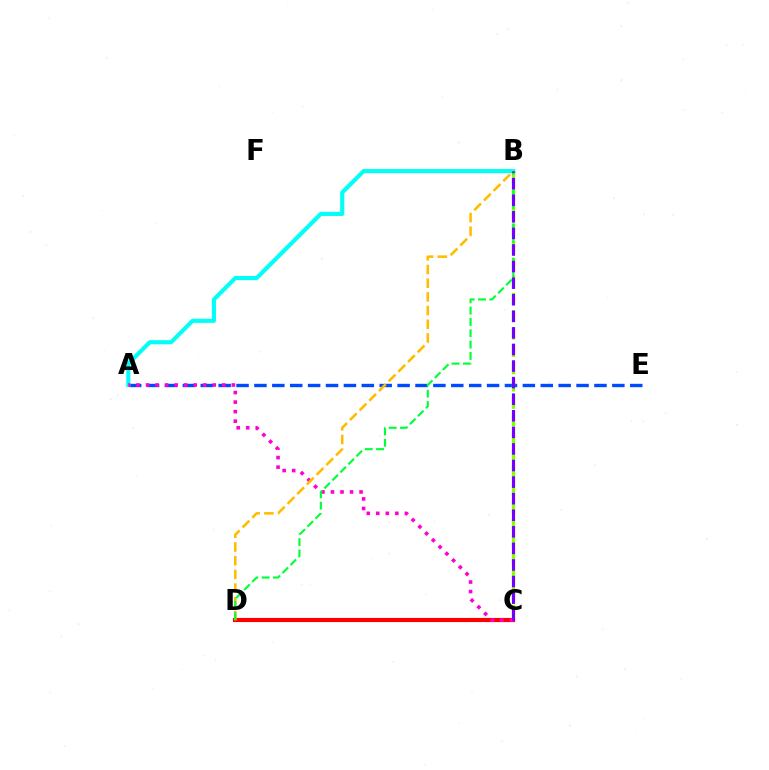{('A', 'E'): [{'color': '#004bff', 'line_style': 'dashed', 'thickness': 2.43}], ('A', 'B'): [{'color': '#00fff6', 'line_style': 'solid', 'thickness': 2.96}], ('C', 'D'): [{'color': '#ff0000', 'line_style': 'solid', 'thickness': 2.97}], ('A', 'C'): [{'color': '#ff00cf', 'line_style': 'dotted', 'thickness': 2.59}], ('B', 'C'): [{'color': '#84ff00', 'line_style': 'dashed', 'thickness': 2.35}, {'color': '#7200ff', 'line_style': 'dashed', 'thickness': 2.25}], ('B', 'D'): [{'color': '#ffbd00', 'line_style': 'dashed', 'thickness': 1.86}, {'color': '#00ff39', 'line_style': 'dashed', 'thickness': 1.54}]}